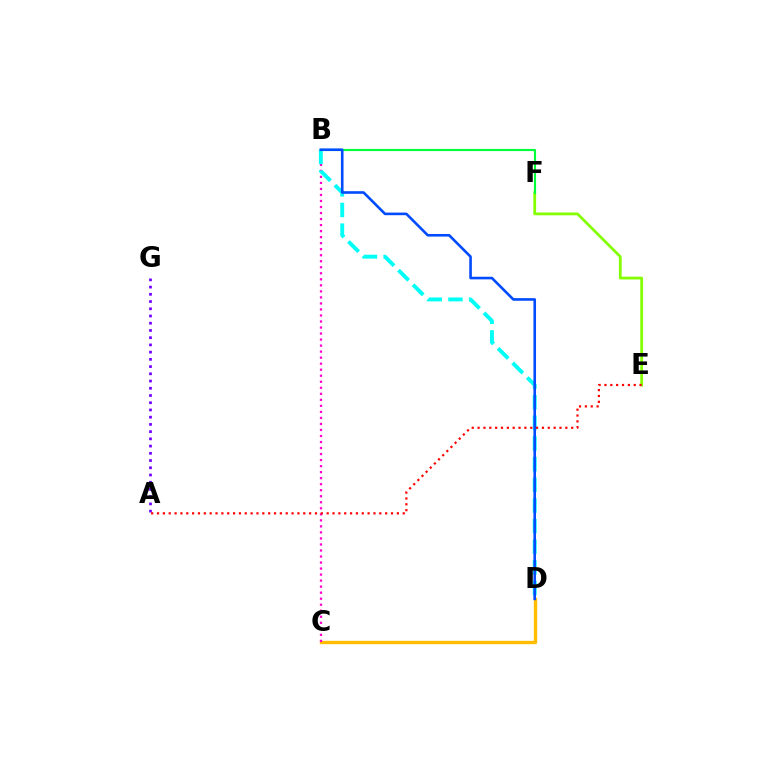{('E', 'F'): [{'color': '#84ff00', 'line_style': 'solid', 'thickness': 1.99}], ('A', 'G'): [{'color': '#7200ff', 'line_style': 'dotted', 'thickness': 1.96}], ('C', 'D'): [{'color': '#ffbd00', 'line_style': 'solid', 'thickness': 2.42}], ('B', 'F'): [{'color': '#00ff39', 'line_style': 'solid', 'thickness': 1.54}], ('B', 'C'): [{'color': '#ff00cf', 'line_style': 'dotted', 'thickness': 1.64}], ('B', 'D'): [{'color': '#00fff6', 'line_style': 'dashed', 'thickness': 2.8}, {'color': '#004bff', 'line_style': 'solid', 'thickness': 1.88}], ('A', 'E'): [{'color': '#ff0000', 'line_style': 'dotted', 'thickness': 1.59}]}